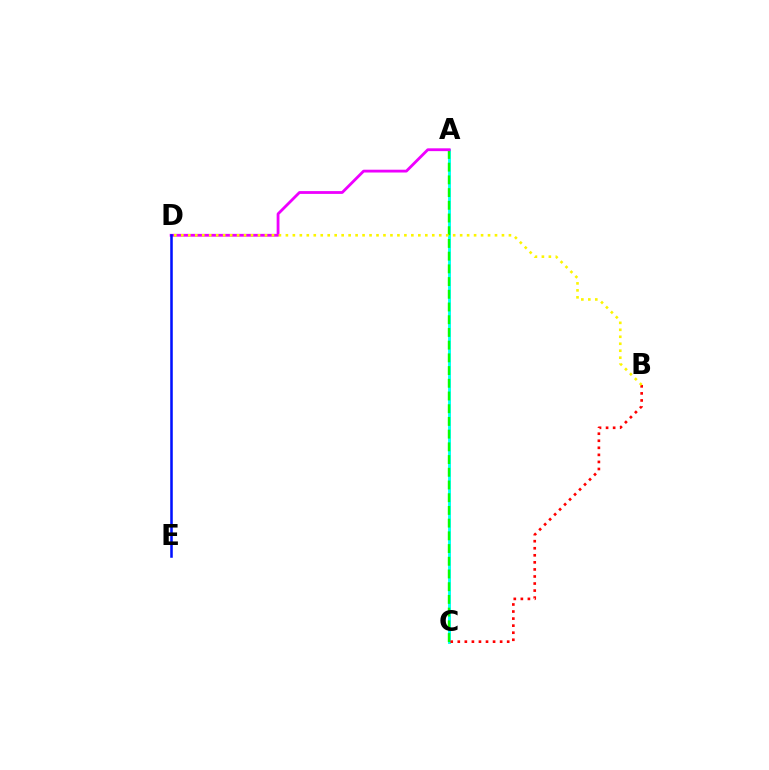{('A', 'C'): [{'color': '#00fff6', 'line_style': 'solid', 'thickness': 2.08}, {'color': '#08ff00', 'line_style': 'dashed', 'thickness': 1.73}], ('A', 'D'): [{'color': '#ee00ff', 'line_style': 'solid', 'thickness': 2.02}], ('D', 'E'): [{'color': '#0010ff', 'line_style': 'solid', 'thickness': 1.83}], ('B', 'C'): [{'color': '#ff0000', 'line_style': 'dotted', 'thickness': 1.92}], ('B', 'D'): [{'color': '#fcf500', 'line_style': 'dotted', 'thickness': 1.89}]}